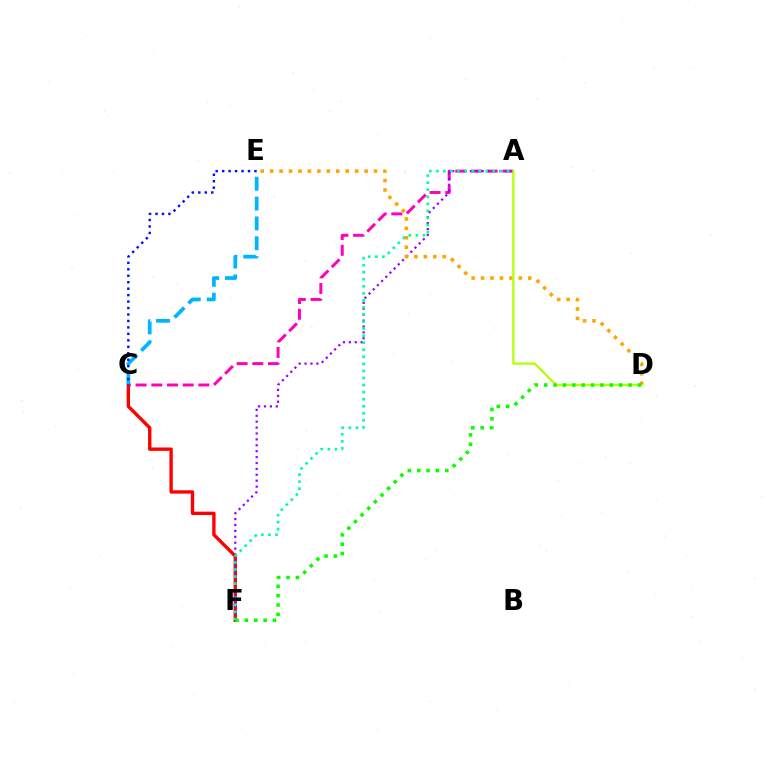{('A', 'C'): [{'color': '#ff00bd', 'line_style': 'dashed', 'thickness': 2.13}], ('C', 'F'): [{'color': '#ff0000', 'line_style': 'solid', 'thickness': 2.42}], ('C', 'E'): [{'color': '#00b5ff', 'line_style': 'dashed', 'thickness': 2.7}, {'color': '#0010ff', 'line_style': 'dotted', 'thickness': 1.75}], ('A', 'F'): [{'color': '#9b00ff', 'line_style': 'dotted', 'thickness': 1.6}, {'color': '#00ff9d', 'line_style': 'dotted', 'thickness': 1.92}], ('D', 'E'): [{'color': '#ffa500', 'line_style': 'dotted', 'thickness': 2.57}], ('A', 'D'): [{'color': '#b3ff00', 'line_style': 'solid', 'thickness': 1.59}], ('D', 'F'): [{'color': '#08ff00', 'line_style': 'dotted', 'thickness': 2.55}]}